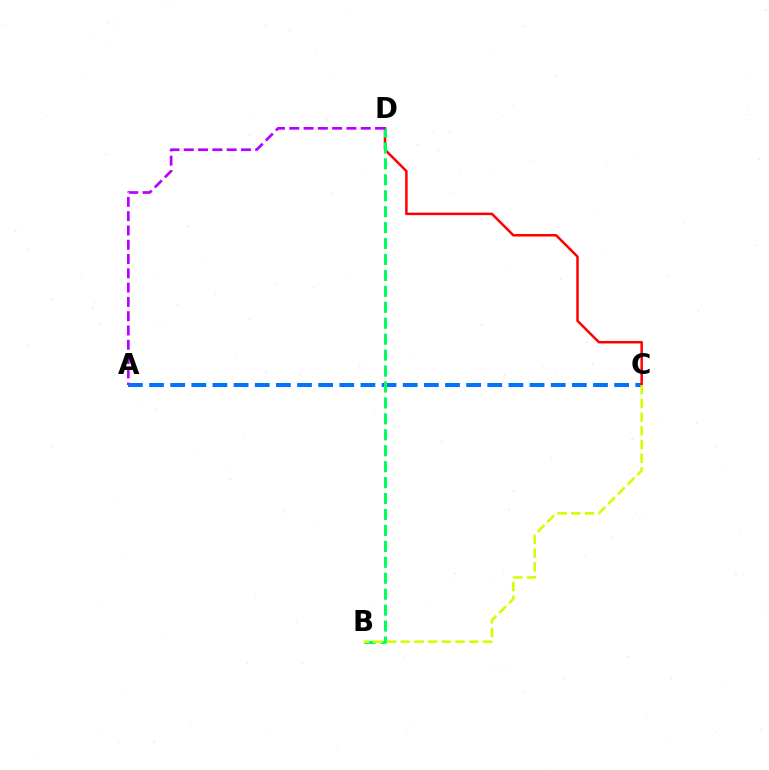{('A', 'C'): [{'color': '#0074ff', 'line_style': 'dashed', 'thickness': 2.87}], ('C', 'D'): [{'color': '#ff0000', 'line_style': 'solid', 'thickness': 1.8}], ('B', 'D'): [{'color': '#00ff5c', 'line_style': 'dashed', 'thickness': 2.17}], ('B', 'C'): [{'color': '#d1ff00', 'line_style': 'dashed', 'thickness': 1.86}], ('A', 'D'): [{'color': '#b900ff', 'line_style': 'dashed', 'thickness': 1.94}]}